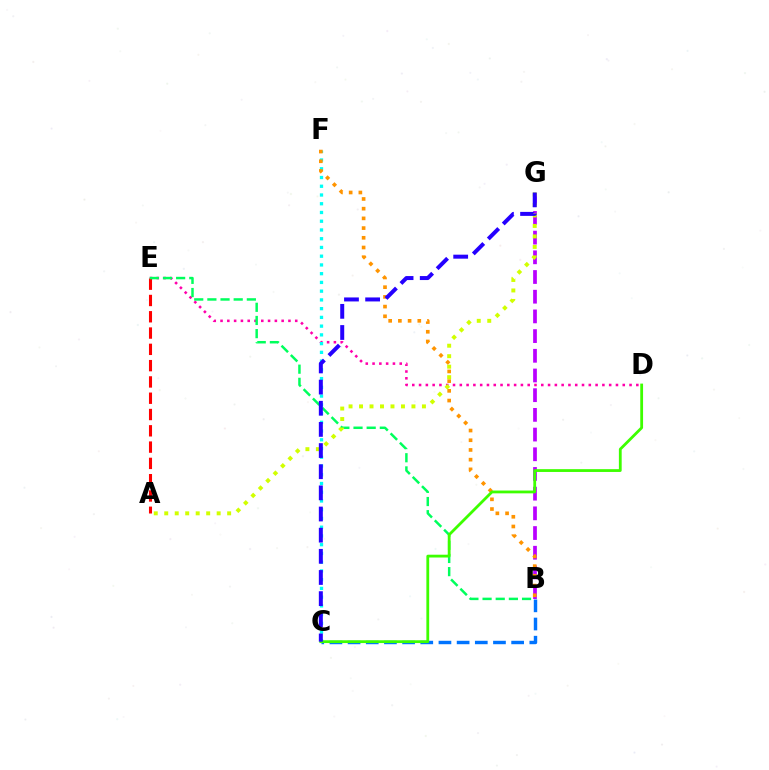{('B', 'C'): [{'color': '#0074ff', 'line_style': 'dashed', 'thickness': 2.47}], ('B', 'G'): [{'color': '#b900ff', 'line_style': 'dashed', 'thickness': 2.68}], ('D', 'E'): [{'color': '#ff00ac', 'line_style': 'dotted', 'thickness': 1.84}], ('A', 'E'): [{'color': '#ff0000', 'line_style': 'dashed', 'thickness': 2.21}], ('C', 'F'): [{'color': '#00fff6', 'line_style': 'dotted', 'thickness': 2.38}], ('B', 'E'): [{'color': '#00ff5c', 'line_style': 'dashed', 'thickness': 1.79}], ('B', 'F'): [{'color': '#ff9400', 'line_style': 'dotted', 'thickness': 2.64}], ('C', 'D'): [{'color': '#3dff00', 'line_style': 'solid', 'thickness': 2.02}], ('A', 'G'): [{'color': '#d1ff00', 'line_style': 'dotted', 'thickness': 2.85}], ('C', 'G'): [{'color': '#2500ff', 'line_style': 'dashed', 'thickness': 2.87}]}